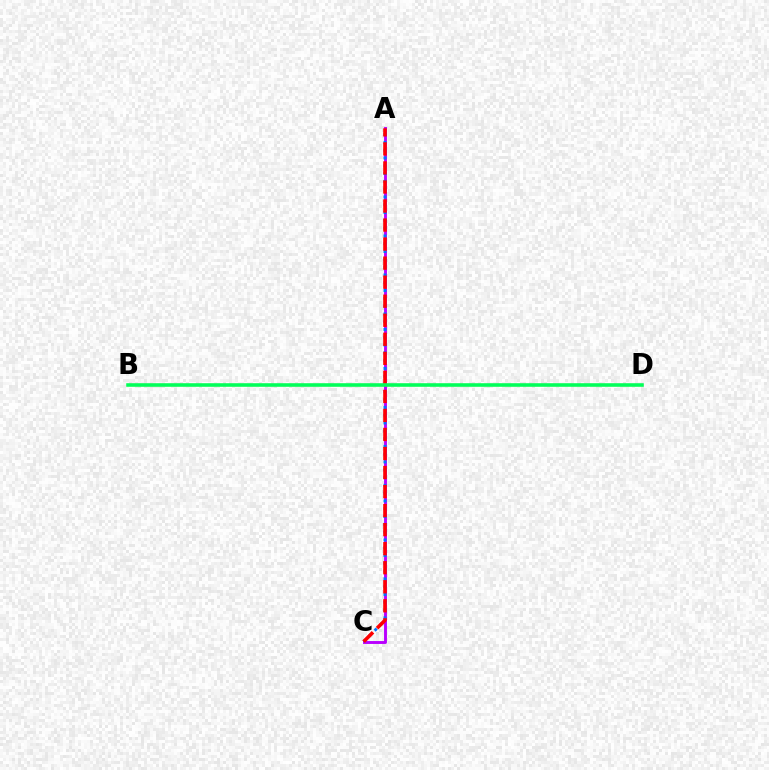{('A', 'C'): [{'color': '#b900ff', 'line_style': 'solid', 'thickness': 2.09}, {'color': '#0074ff', 'line_style': 'dotted', 'thickness': 2.12}, {'color': '#ff0000', 'line_style': 'dashed', 'thickness': 2.59}], ('B', 'D'): [{'color': '#d1ff00', 'line_style': 'solid', 'thickness': 1.71}, {'color': '#00ff5c', 'line_style': 'solid', 'thickness': 2.54}]}